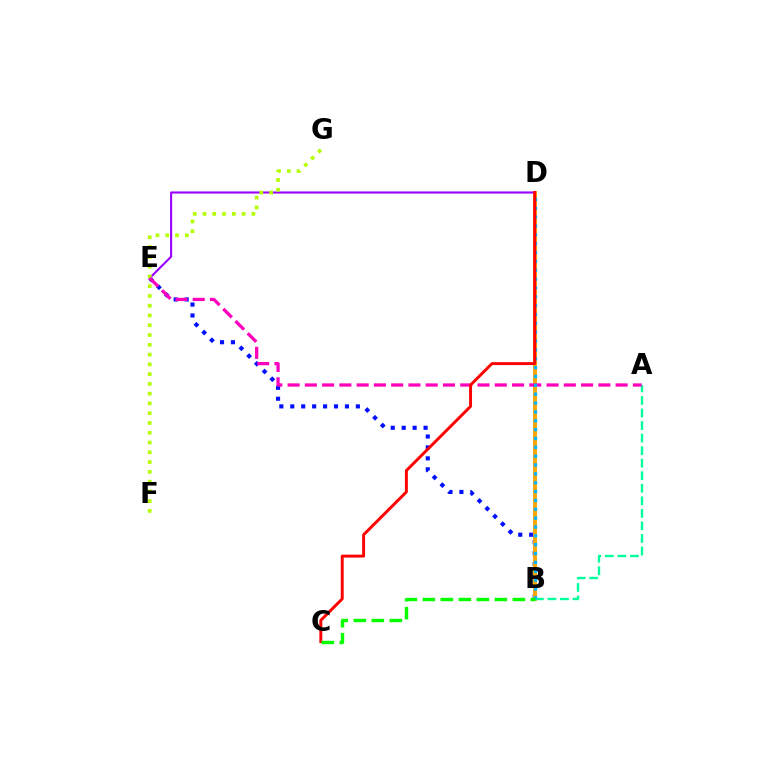{('B', 'E'): [{'color': '#0010ff', 'line_style': 'dotted', 'thickness': 2.97}], ('B', 'D'): [{'color': '#ffa500', 'line_style': 'solid', 'thickness': 2.81}, {'color': '#00b5ff', 'line_style': 'dotted', 'thickness': 2.41}], ('D', 'E'): [{'color': '#9b00ff', 'line_style': 'solid', 'thickness': 1.51}], ('F', 'G'): [{'color': '#b3ff00', 'line_style': 'dotted', 'thickness': 2.66}], ('A', 'B'): [{'color': '#00ff9d', 'line_style': 'dashed', 'thickness': 1.7}], ('A', 'E'): [{'color': '#ff00bd', 'line_style': 'dashed', 'thickness': 2.35}], ('C', 'D'): [{'color': '#ff0000', 'line_style': 'solid', 'thickness': 2.11}], ('B', 'C'): [{'color': '#08ff00', 'line_style': 'dashed', 'thickness': 2.45}]}